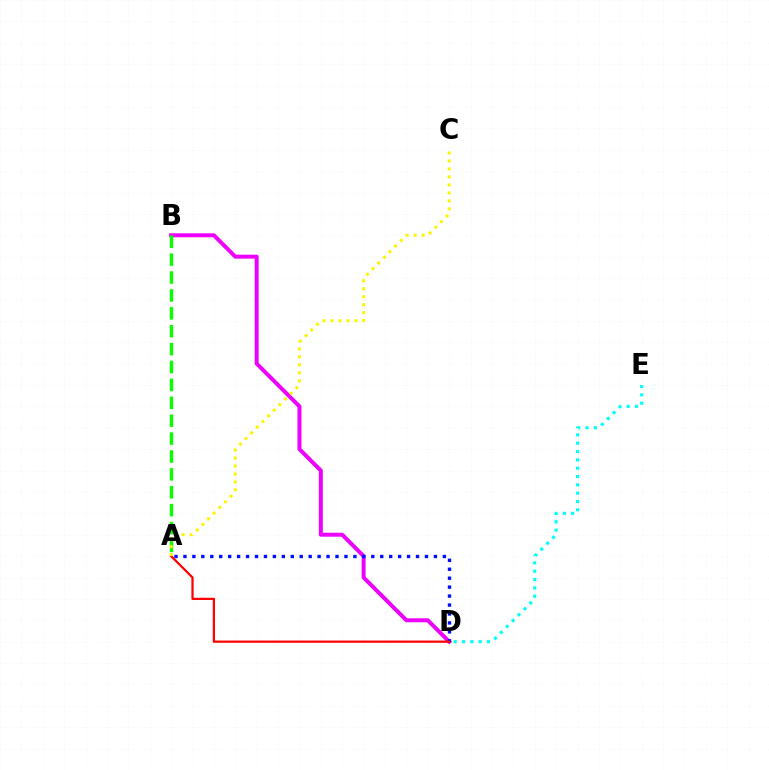{('B', 'D'): [{'color': '#ee00ff', 'line_style': 'solid', 'thickness': 2.86}], ('A', 'D'): [{'color': '#0010ff', 'line_style': 'dotted', 'thickness': 2.43}, {'color': '#ff0000', 'line_style': 'solid', 'thickness': 1.61}], ('D', 'E'): [{'color': '#00fff6', 'line_style': 'dotted', 'thickness': 2.26}], ('A', 'B'): [{'color': '#08ff00', 'line_style': 'dashed', 'thickness': 2.43}], ('A', 'C'): [{'color': '#fcf500', 'line_style': 'dotted', 'thickness': 2.17}]}